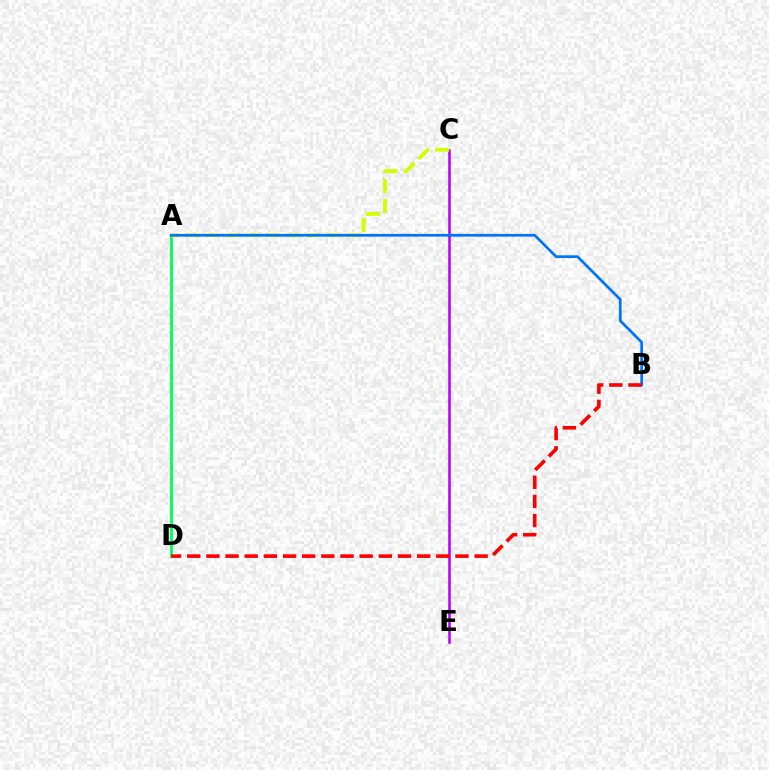{('A', 'D'): [{'color': '#00ff5c', 'line_style': 'solid', 'thickness': 2.07}], ('C', 'E'): [{'color': '#b900ff', 'line_style': 'solid', 'thickness': 1.85}], ('A', 'C'): [{'color': '#d1ff00', 'line_style': 'dashed', 'thickness': 2.74}], ('A', 'B'): [{'color': '#0074ff', 'line_style': 'solid', 'thickness': 1.96}], ('B', 'D'): [{'color': '#ff0000', 'line_style': 'dashed', 'thickness': 2.6}]}